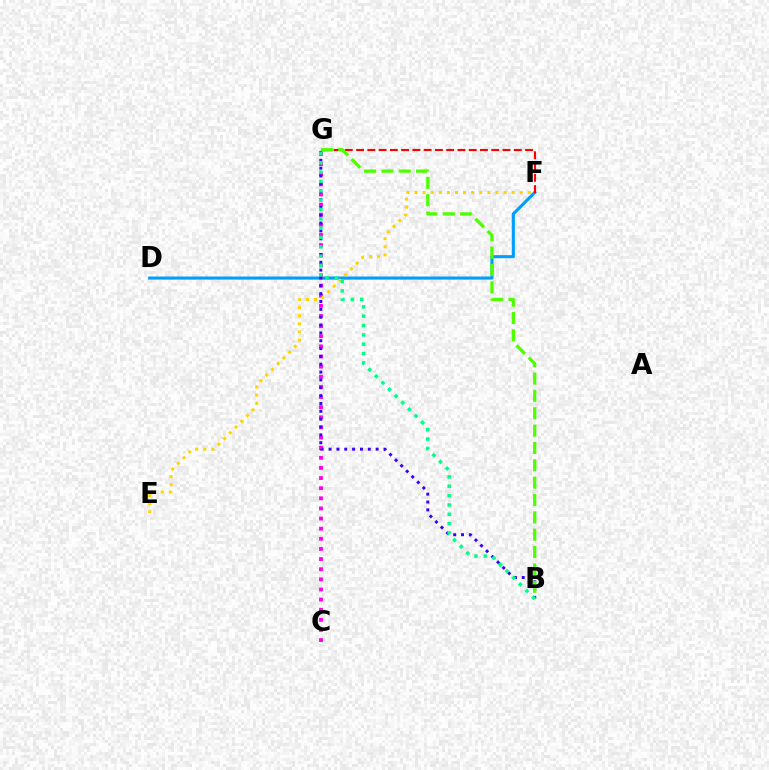{('D', 'F'): [{'color': '#009eff', 'line_style': 'solid', 'thickness': 2.22}], ('C', 'G'): [{'color': '#ff00ed', 'line_style': 'dotted', 'thickness': 2.75}], ('B', 'G'): [{'color': '#3700ff', 'line_style': 'dotted', 'thickness': 2.13}, {'color': '#4fff00', 'line_style': 'dashed', 'thickness': 2.36}, {'color': '#00ff86', 'line_style': 'dotted', 'thickness': 2.54}], ('E', 'F'): [{'color': '#ffd500', 'line_style': 'dotted', 'thickness': 2.2}], ('F', 'G'): [{'color': '#ff0000', 'line_style': 'dashed', 'thickness': 1.53}]}